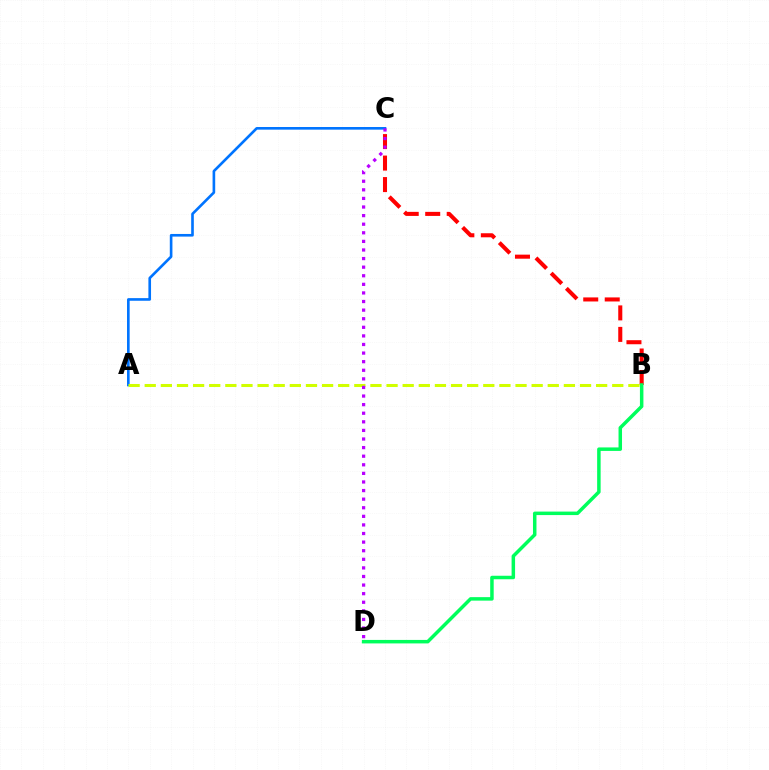{('A', 'C'): [{'color': '#0074ff', 'line_style': 'solid', 'thickness': 1.9}], ('B', 'C'): [{'color': '#ff0000', 'line_style': 'dashed', 'thickness': 2.92}], ('A', 'B'): [{'color': '#d1ff00', 'line_style': 'dashed', 'thickness': 2.19}], ('C', 'D'): [{'color': '#b900ff', 'line_style': 'dotted', 'thickness': 2.33}], ('B', 'D'): [{'color': '#00ff5c', 'line_style': 'solid', 'thickness': 2.51}]}